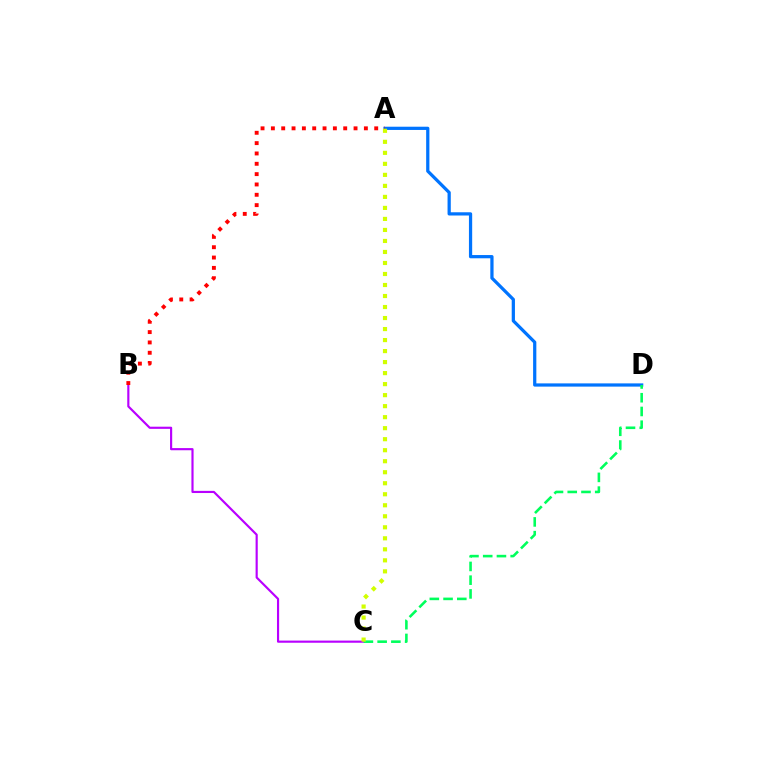{('A', 'D'): [{'color': '#0074ff', 'line_style': 'solid', 'thickness': 2.33}], ('B', 'C'): [{'color': '#b900ff', 'line_style': 'solid', 'thickness': 1.55}], ('C', 'D'): [{'color': '#00ff5c', 'line_style': 'dashed', 'thickness': 1.87}], ('A', 'B'): [{'color': '#ff0000', 'line_style': 'dotted', 'thickness': 2.81}], ('A', 'C'): [{'color': '#d1ff00', 'line_style': 'dotted', 'thickness': 2.99}]}